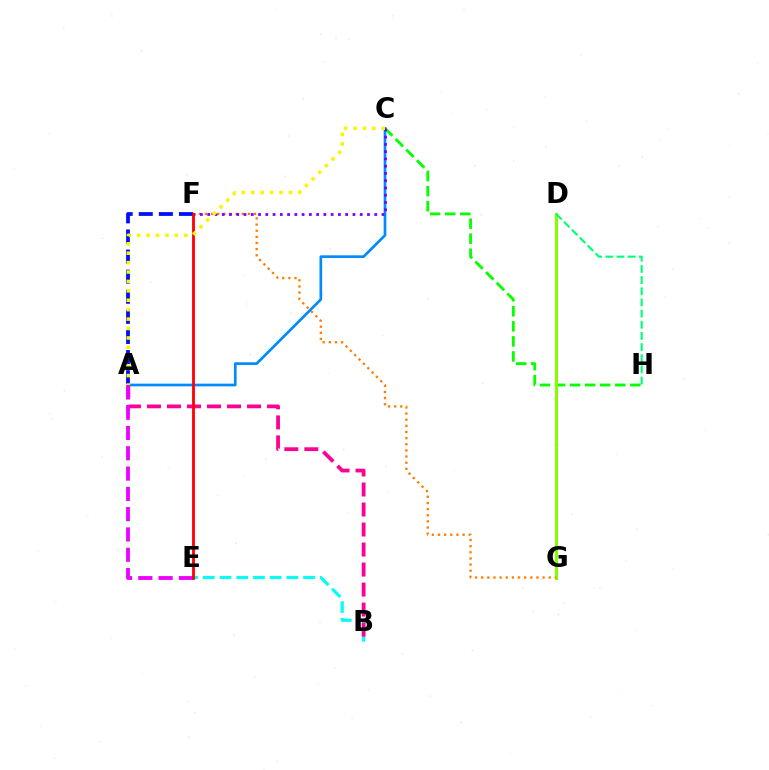{('B', 'E'): [{'color': '#00fff6', 'line_style': 'dashed', 'thickness': 2.27}], ('C', 'H'): [{'color': '#08ff00', 'line_style': 'dashed', 'thickness': 2.04}], ('A', 'B'): [{'color': '#ff0094', 'line_style': 'dashed', 'thickness': 2.72}], ('D', 'G'): [{'color': '#84ff00', 'line_style': 'solid', 'thickness': 2.22}], ('F', 'G'): [{'color': '#ff7c00', 'line_style': 'dotted', 'thickness': 1.67}], ('A', 'C'): [{'color': '#008cff', 'line_style': 'solid', 'thickness': 1.94}, {'color': '#fcf500', 'line_style': 'dotted', 'thickness': 2.56}], ('A', 'F'): [{'color': '#0010ff', 'line_style': 'dashed', 'thickness': 2.73}], ('C', 'F'): [{'color': '#7200ff', 'line_style': 'dotted', 'thickness': 1.97}], ('A', 'E'): [{'color': '#ee00ff', 'line_style': 'dashed', 'thickness': 2.76}], ('E', 'F'): [{'color': '#ff0000', 'line_style': 'solid', 'thickness': 2.02}], ('D', 'H'): [{'color': '#00ff74', 'line_style': 'dashed', 'thickness': 1.52}]}